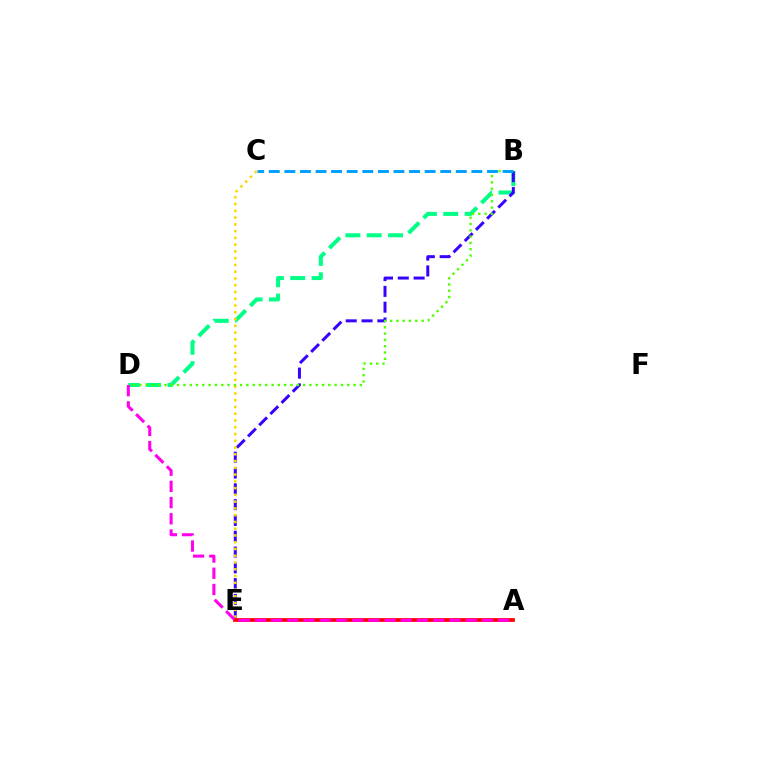{('B', 'D'): [{'color': '#00ff86', 'line_style': 'dashed', 'thickness': 2.9}, {'color': '#4fff00', 'line_style': 'dotted', 'thickness': 1.71}], ('B', 'E'): [{'color': '#3700ff', 'line_style': 'dashed', 'thickness': 2.15}], ('C', 'E'): [{'color': '#ffd500', 'line_style': 'dotted', 'thickness': 1.84}], ('A', 'E'): [{'color': '#ff0000', 'line_style': 'solid', 'thickness': 2.68}], ('A', 'D'): [{'color': '#ff00ed', 'line_style': 'dashed', 'thickness': 2.2}], ('B', 'C'): [{'color': '#009eff', 'line_style': 'dashed', 'thickness': 2.12}]}